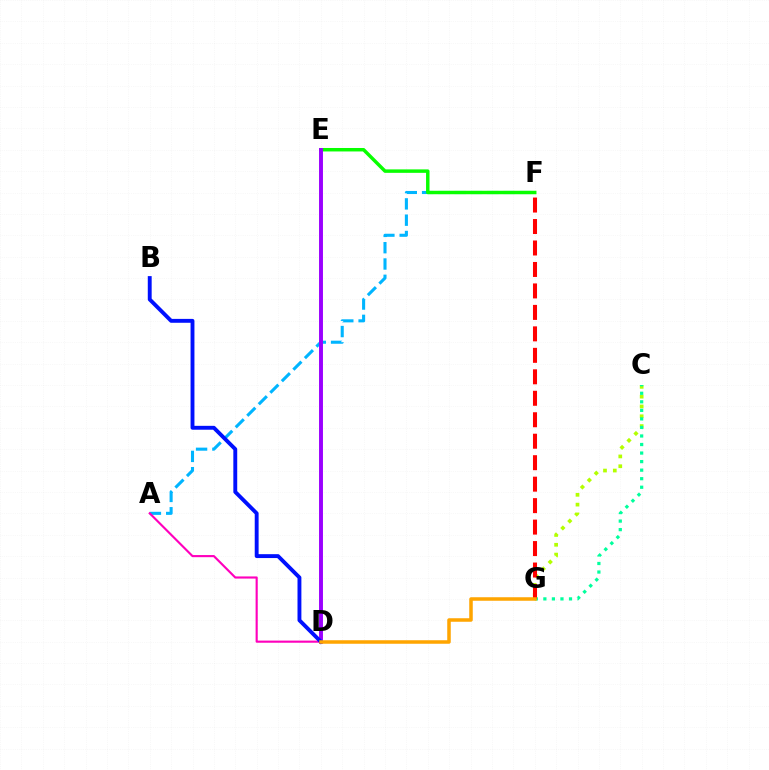{('A', 'F'): [{'color': '#00b5ff', 'line_style': 'dashed', 'thickness': 2.21}], ('E', 'F'): [{'color': '#08ff00', 'line_style': 'solid', 'thickness': 2.49}], ('C', 'G'): [{'color': '#b3ff00', 'line_style': 'dotted', 'thickness': 2.66}, {'color': '#00ff9d', 'line_style': 'dotted', 'thickness': 2.32}], ('D', 'E'): [{'color': '#9b00ff', 'line_style': 'solid', 'thickness': 2.83}], ('A', 'D'): [{'color': '#ff00bd', 'line_style': 'solid', 'thickness': 1.54}], ('F', 'G'): [{'color': '#ff0000', 'line_style': 'dashed', 'thickness': 2.92}], ('B', 'D'): [{'color': '#0010ff', 'line_style': 'solid', 'thickness': 2.8}], ('D', 'G'): [{'color': '#ffa500', 'line_style': 'solid', 'thickness': 2.53}]}